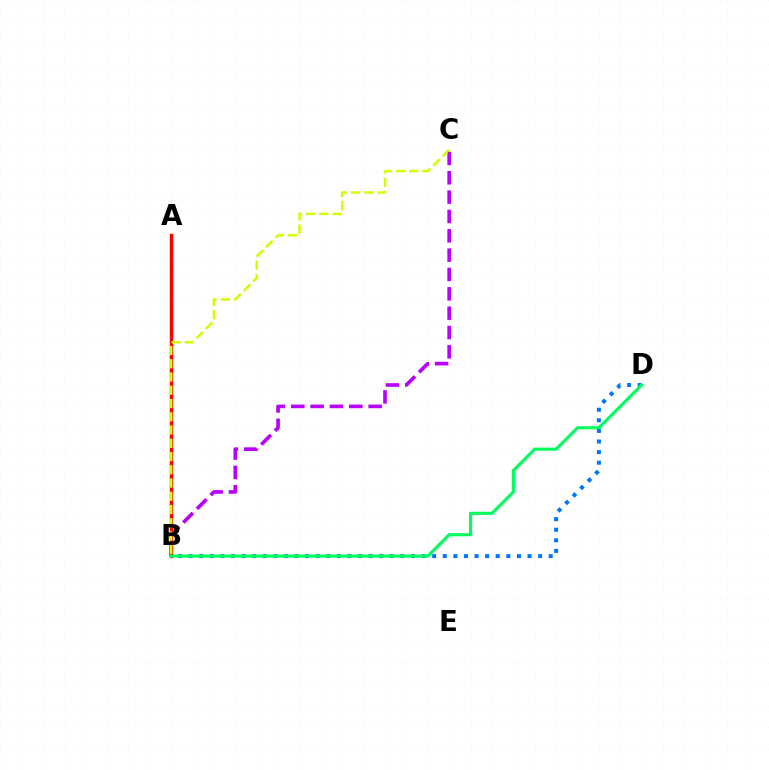{('B', 'C'): [{'color': '#b900ff', 'line_style': 'dashed', 'thickness': 2.63}, {'color': '#d1ff00', 'line_style': 'dashed', 'thickness': 1.8}], ('A', 'B'): [{'color': '#ff0000', 'line_style': 'solid', 'thickness': 2.44}], ('B', 'D'): [{'color': '#0074ff', 'line_style': 'dotted', 'thickness': 2.88}, {'color': '#00ff5c', 'line_style': 'solid', 'thickness': 2.26}]}